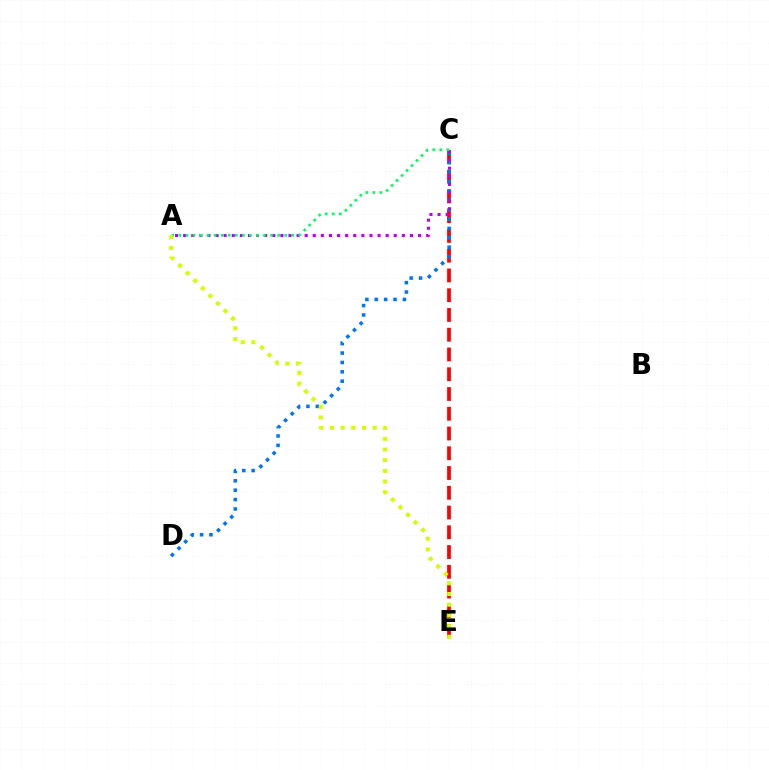{('C', 'E'): [{'color': '#ff0000', 'line_style': 'dashed', 'thickness': 2.68}], ('C', 'D'): [{'color': '#0074ff', 'line_style': 'dotted', 'thickness': 2.55}], ('A', 'C'): [{'color': '#b900ff', 'line_style': 'dotted', 'thickness': 2.2}, {'color': '#00ff5c', 'line_style': 'dotted', 'thickness': 1.92}], ('A', 'E'): [{'color': '#d1ff00', 'line_style': 'dotted', 'thickness': 2.9}]}